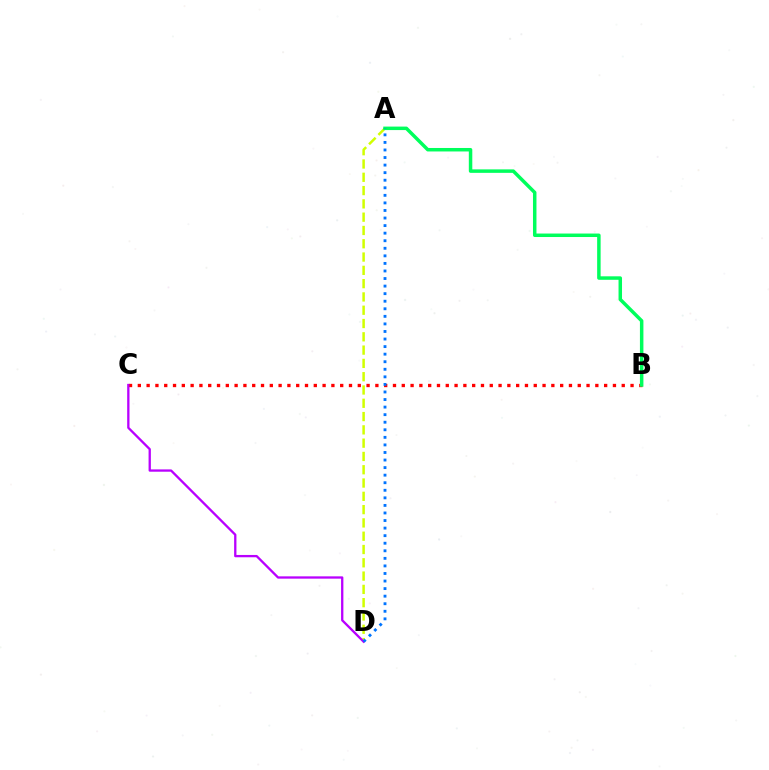{('A', 'D'): [{'color': '#d1ff00', 'line_style': 'dashed', 'thickness': 1.81}, {'color': '#0074ff', 'line_style': 'dotted', 'thickness': 2.05}], ('B', 'C'): [{'color': '#ff0000', 'line_style': 'dotted', 'thickness': 2.39}], ('C', 'D'): [{'color': '#b900ff', 'line_style': 'solid', 'thickness': 1.66}], ('A', 'B'): [{'color': '#00ff5c', 'line_style': 'solid', 'thickness': 2.51}]}